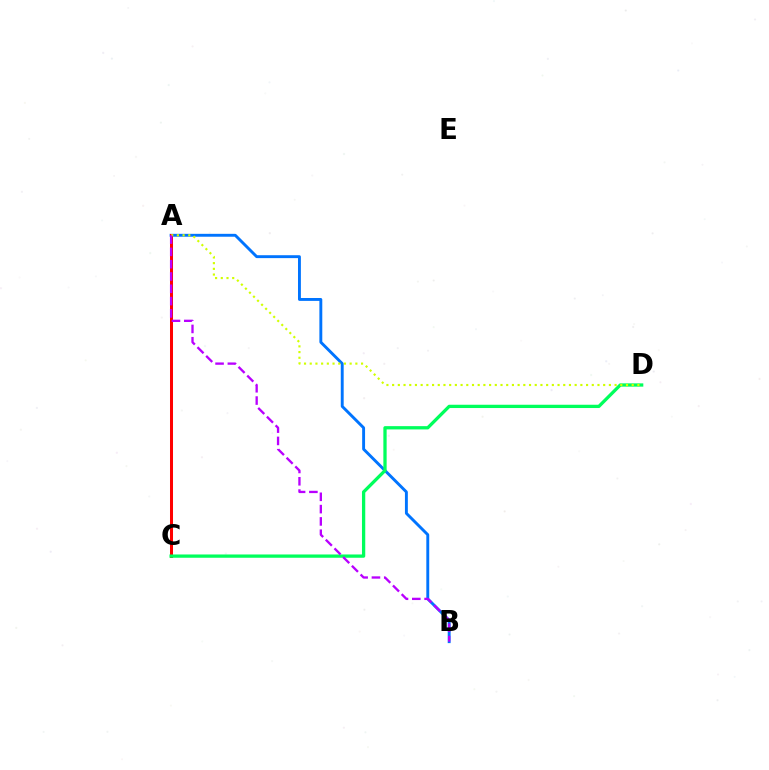{('A', 'B'): [{'color': '#0074ff', 'line_style': 'solid', 'thickness': 2.09}, {'color': '#b900ff', 'line_style': 'dashed', 'thickness': 1.67}], ('A', 'C'): [{'color': '#ff0000', 'line_style': 'solid', 'thickness': 2.17}], ('C', 'D'): [{'color': '#00ff5c', 'line_style': 'solid', 'thickness': 2.36}], ('A', 'D'): [{'color': '#d1ff00', 'line_style': 'dotted', 'thickness': 1.55}]}